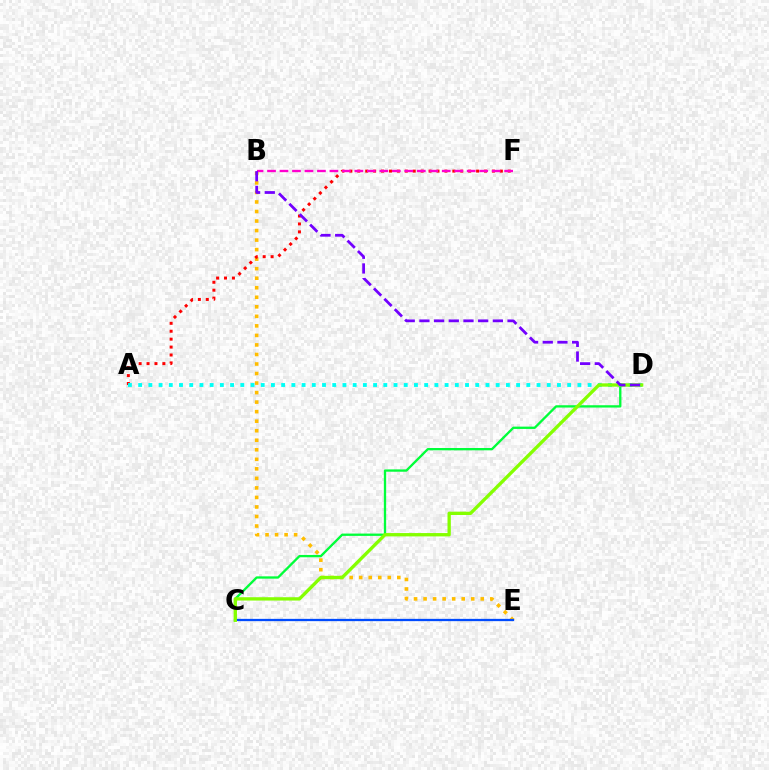{('B', 'E'): [{'color': '#ffbd00', 'line_style': 'dotted', 'thickness': 2.59}], ('A', 'F'): [{'color': '#ff0000', 'line_style': 'dotted', 'thickness': 2.15}], ('C', 'D'): [{'color': '#00ff39', 'line_style': 'solid', 'thickness': 1.66}, {'color': '#84ff00', 'line_style': 'solid', 'thickness': 2.39}], ('B', 'F'): [{'color': '#ff00cf', 'line_style': 'dashed', 'thickness': 1.7}], ('A', 'D'): [{'color': '#00fff6', 'line_style': 'dotted', 'thickness': 2.78}], ('C', 'E'): [{'color': '#004bff', 'line_style': 'solid', 'thickness': 1.64}], ('B', 'D'): [{'color': '#7200ff', 'line_style': 'dashed', 'thickness': 2.0}]}